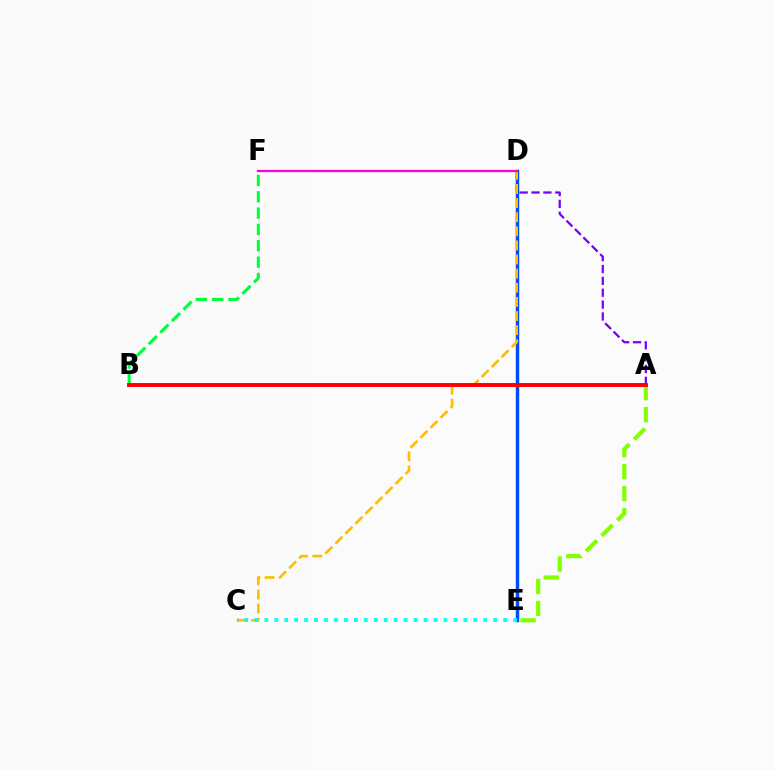{('A', 'E'): [{'color': '#84ff00', 'line_style': 'dashed', 'thickness': 2.99}], ('D', 'E'): [{'color': '#004bff', 'line_style': 'solid', 'thickness': 2.47}], ('A', 'D'): [{'color': '#7200ff', 'line_style': 'dashed', 'thickness': 1.61}], ('B', 'F'): [{'color': '#00ff39', 'line_style': 'dashed', 'thickness': 2.22}], ('C', 'D'): [{'color': '#ffbd00', 'line_style': 'dashed', 'thickness': 1.92}], ('C', 'E'): [{'color': '#00fff6', 'line_style': 'dotted', 'thickness': 2.7}], ('D', 'F'): [{'color': '#ff00cf', 'line_style': 'solid', 'thickness': 1.61}], ('A', 'B'): [{'color': '#ff0000', 'line_style': 'solid', 'thickness': 2.82}]}